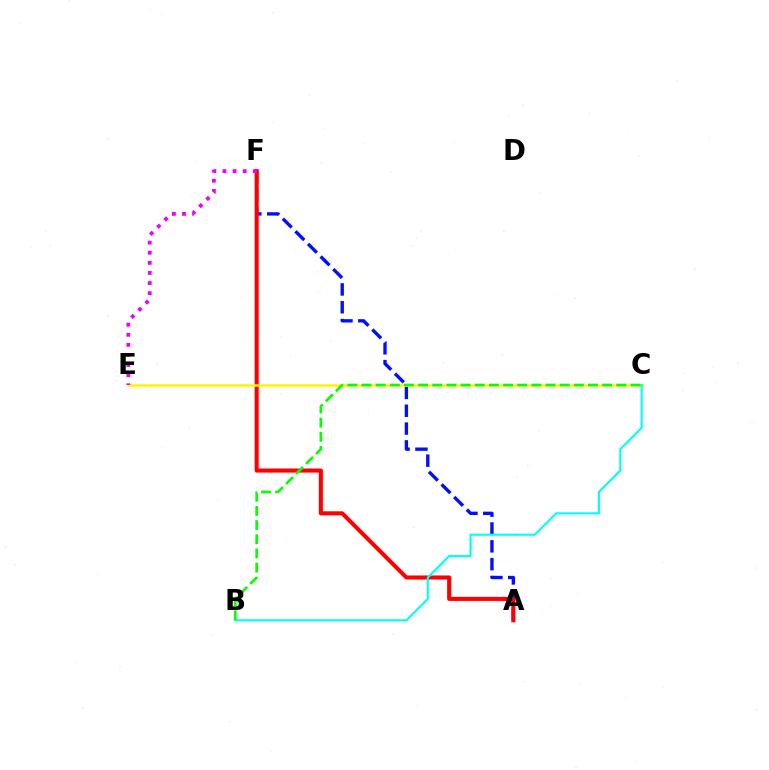{('A', 'F'): [{'color': '#0010ff', 'line_style': 'dashed', 'thickness': 2.42}, {'color': '#ff0000', 'line_style': 'solid', 'thickness': 2.93}], ('C', 'E'): [{'color': '#fcf500', 'line_style': 'solid', 'thickness': 1.82}], ('B', 'C'): [{'color': '#00fff6', 'line_style': 'solid', 'thickness': 1.52}, {'color': '#08ff00', 'line_style': 'dashed', 'thickness': 1.92}], ('E', 'F'): [{'color': '#ee00ff', 'line_style': 'dotted', 'thickness': 2.74}]}